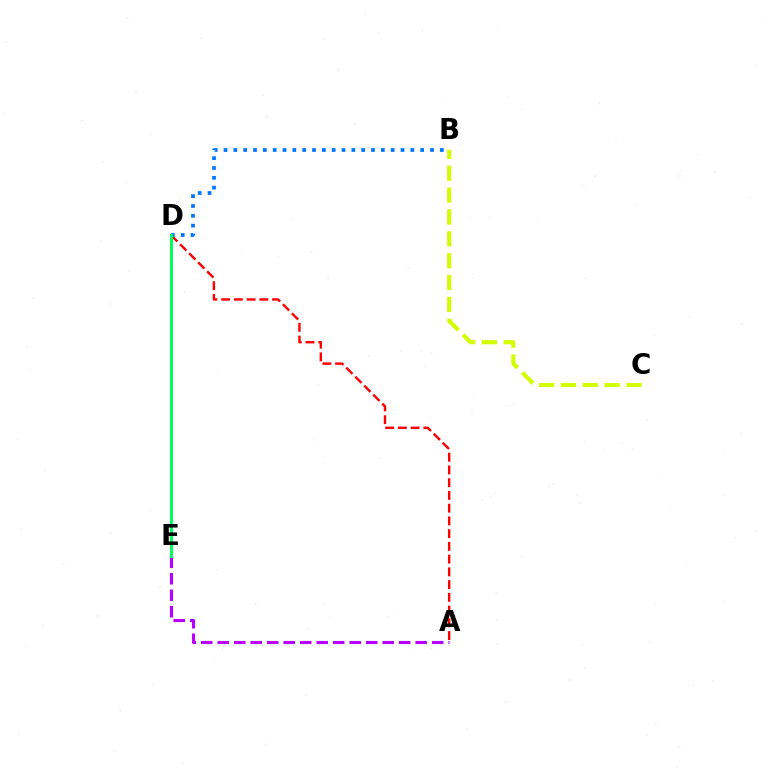{('A', 'D'): [{'color': '#ff0000', 'line_style': 'dashed', 'thickness': 1.73}], ('B', 'C'): [{'color': '#d1ff00', 'line_style': 'dashed', 'thickness': 2.97}], ('B', 'D'): [{'color': '#0074ff', 'line_style': 'dotted', 'thickness': 2.67}], ('A', 'E'): [{'color': '#b900ff', 'line_style': 'dashed', 'thickness': 2.24}], ('D', 'E'): [{'color': '#00ff5c', 'line_style': 'solid', 'thickness': 2.18}]}